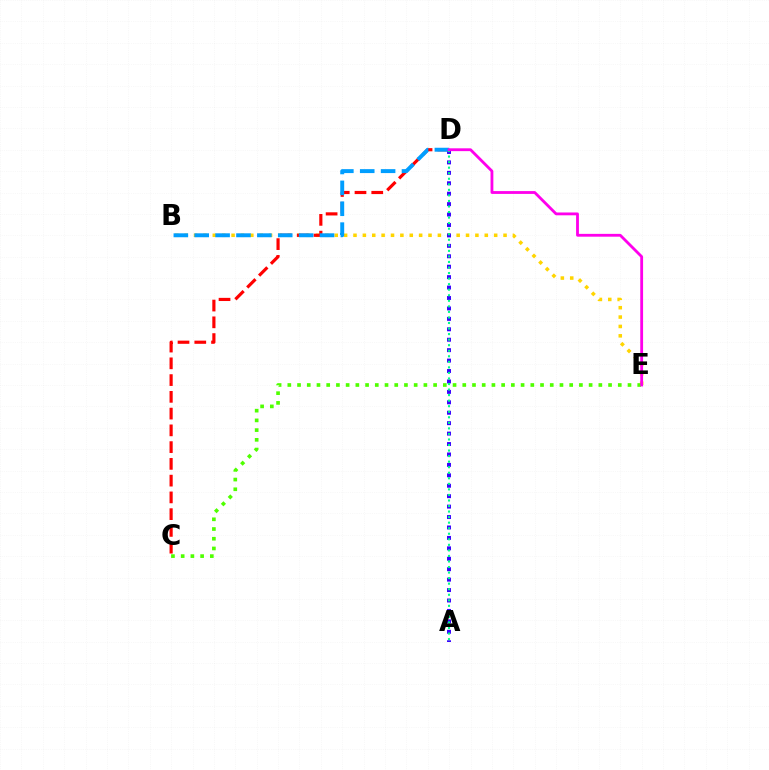{('B', 'E'): [{'color': '#ffd500', 'line_style': 'dotted', 'thickness': 2.55}], ('A', 'D'): [{'color': '#3700ff', 'line_style': 'dotted', 'thickness': 2.83}, {'color': '#00ff86', 'line_style': 'dotted', 'thickness': 1.51}], ('C', 'D'): [{'color': '#ff0000', 'line_style': 'dashed', 'thickness': 2.28}], ('B', 'D'): [{'color': '#009eff', 'line_style': 'dashed', 'thickness': 2.84}], ('C', 'E'): [{'color': '#4fff00', 'line_style': 'dotted', 'thickness': 2.64}], ('D', 'E'): [{'color': '#ff00ed', 'line_style': 'solid', 'thickness': 2.03}]}